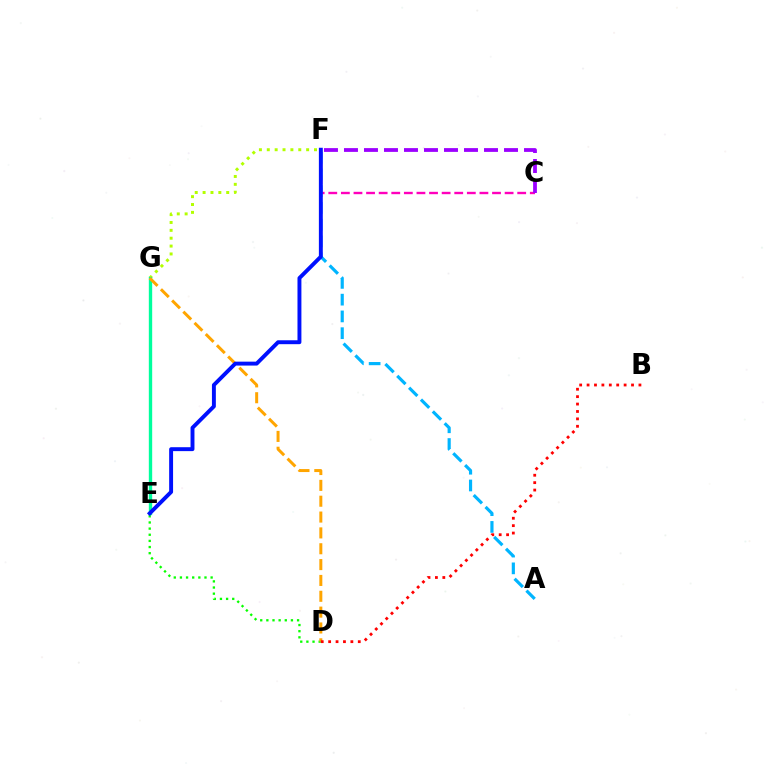{('D', 'E'): [{'color': '#08ff00', 'line_style': 'dotted', 'thickness': 1.67}], ('C', 'F'): [{'color': '#ff00bd', 'line_style': 'dashed', 'thickness': 1.71}, {'color': '#9b00ff', 'line_style': 'dashed', 'thickness': 2.72}], ('A', 'F'): [{'color': '#00b5ff', 'line_style': 'dashed', 'thickness': 2.28}], ('F', 'G'): [{'color': '#b3ff00', 'line_style': 'dotted', 'thickness': 2.14}], ('E', 'G'): [{'color': '#00ff9d', 'line_style': 'solid', 'thickness': 2.42}], ('D', 'G'): [{'color': '#ffa500', 'line_style': 'dashed', 'thickness': 2.15}], ('B', 'D'): [{'color': '#ff0000', 'line_style': 'dotted', 'thickness': 2.01}], ('E', 'F'): [{'color': '#0010ff', 'line_style': 'solid', 'thickness': 2.82}]}